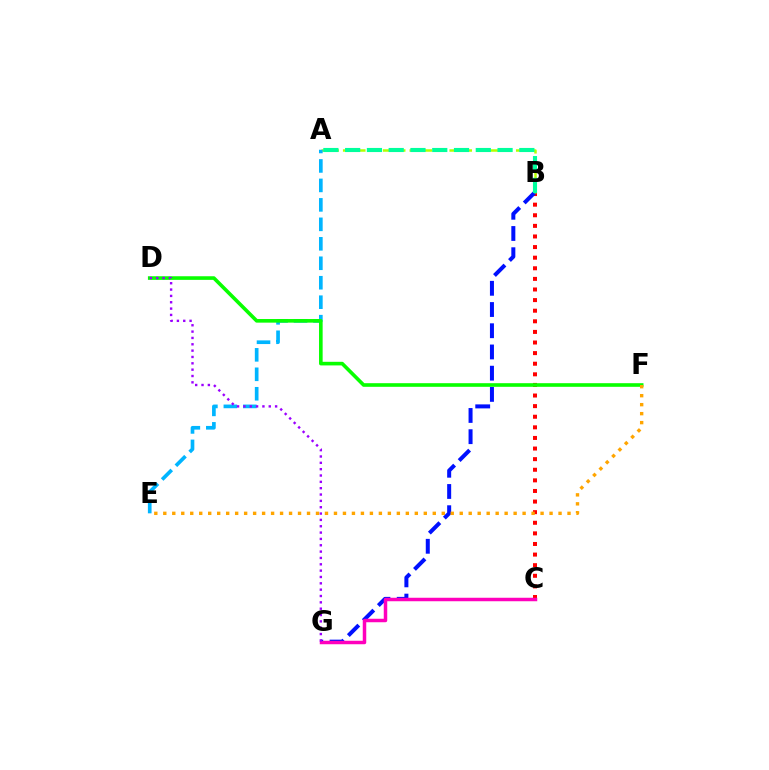{('B', 'C'): [{'color': '#ff0000', 'line_style': 'dotted', 'thickness': 2.88}], ('B', 'G'): [{'color': '#0010ff', 'line_style': 'dashed', 'thickness': 2.88}], ('C', 'G'): [{'color': '#ff00bd', 'line_style': 'solid', 'thickness': 2.51}], ('A', 'B'): [{'color': '#b3ff00', 'line_style': 'dashed', 'thickness': 1.81}, {'color': '#00ff9d', 'line_style': 'dashed', 'thickness': 2.96}], ('A', 'E'): [{'color': '#00b5ff', 'line_style': 'dashed', 'thickness': 2.64}], ('D', 'F'): [{'color': '#08ff00', 'line_style': 'solid', 'thickness': 2.6}], ('D', 'G'): [{'color': '#9b00ff', 'line_style': 'dotted', 'thickness': 1.72}], ('E', 'F'): [{'color': '#ffa500', 'line_style': 'dotted', 'thickness': 2.44}]}